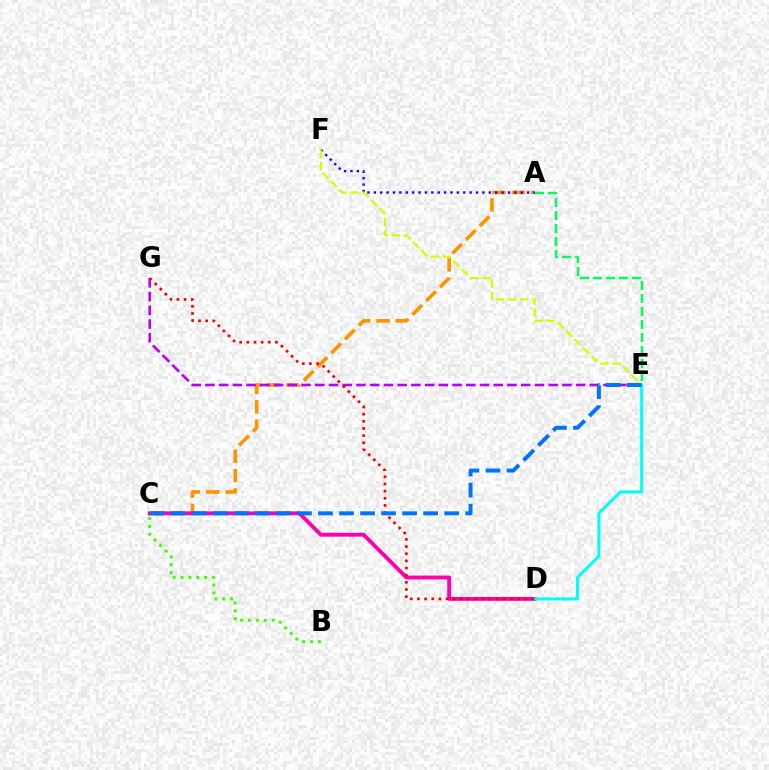{('A', 'C'): [{'color': '#ff9400', 'line_style': 'dashed', 'thickness': 2.64}], ('A', 'F'): [{'color': '#2500ff', 'line_style': 'dotted', 'thickness': 1.74}], ('C', 'D'): [{'color': '#ff00ac', 'line_style': 'solid', 'thickness': 2.78}], ('E', 'G'): [{'color': '#b900ff', 'line_style': 'dashed', 'thickness': 1.87}], ('E', 'F'): [{'color': '#d1ff00', 'line_style': 'dashed', 'thickness': 1.62}], ('A', 'E'): [{'color': '#00ff5c', 'line_style': 'dashed', 'thickness': 1.77}], ('D', 'E'): [{'color': '#00fff6', 'line_style': 'solid', 'thickness': 2.17}], ('B', 'C'): [{'color': '#3dff00', 'line_style': 'dotted', 'thickness': 2.14}], ('D', 'G'): [{'color': '#ff0000', 'line_style': 'dotted', 'thickness': 1.94}], ('C', 'E'): [{'color': '#0074ff', 'line_style': 'dashed', 'thickness': 2.86}]}